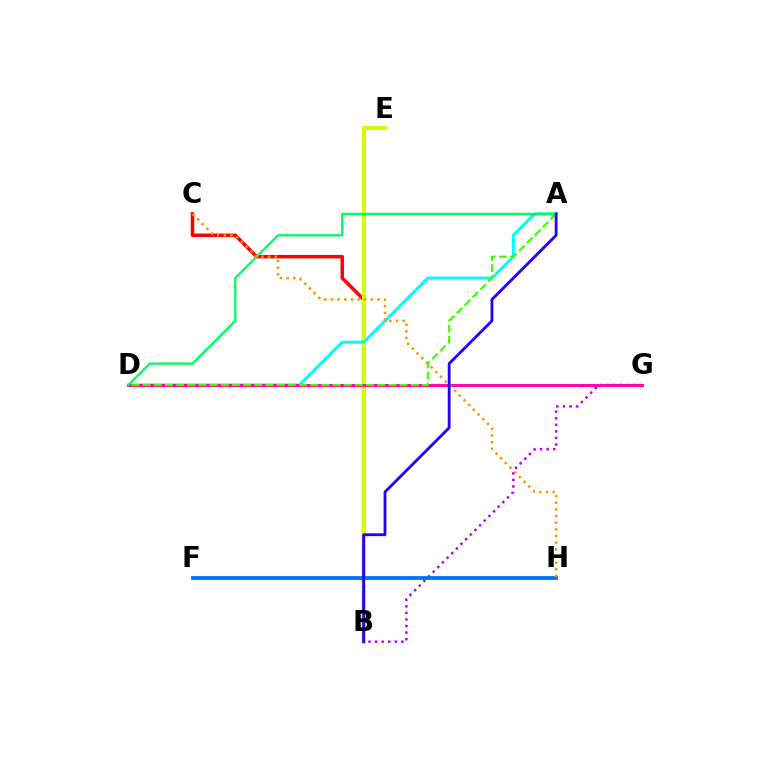{('B', 'C'): [{'color': '#ff0000', 'line_style': 'solid', 'thickness': 2.5}], ('B', 'E'): [{'color': '#d1ff00', 'line_style': 'solid', 'thickness': 2.88}], ('A', 'D'): [{'color': '#00fff6', 'line_style': 'solid', 'thickness': 2.18}, {'color': '#00ff5c', 'line_style': 'solid', 'thickness': 1.65}, {'color': '#3dff00', 'line_style': 'dashed', 'thickness': 1.52}], ('B', 'G'): [{'color': '#b900ff', 'line_style': 'dotted', 'thickness': 1.78}], ('D', 'G'): [{'color': '#ff00ac', 'line_style': 'solid', 'thickness': 2.09}], ('F', 'H'): [{'color': '#0074ff', 'line_style': 'solid', 'thickness': 2.76}], ('C', 'H'): [{'color': '#ff9400', 'line_style': 'dotted', 'thickness': 1.81}], ('A', 'B'): [{'color': '#2500ff', 'line_style': 'solid', 'thickness': 2.03}]}